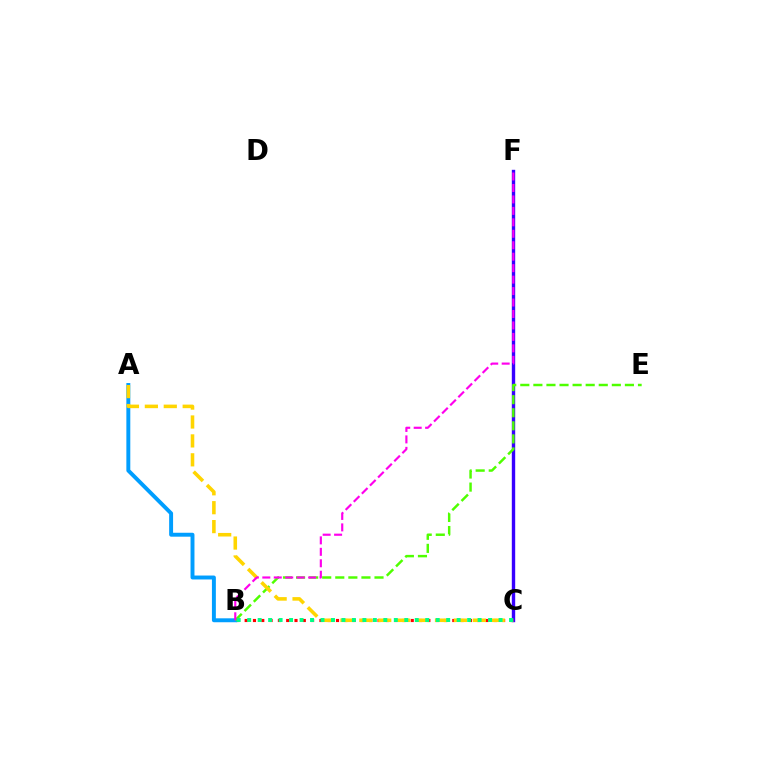{('B', 'C'): [{'color': '#ff0000', 'line_style': 'dotted', 'thickness': 2.26}, {'color': '#00ff86', 'line_style': 'dotted', 'thickness': 2.85}], ('A', 'B'): [{'color': '#009eff', 'line_style': 'solid', 'thickness': 2.83}], ('C', 'F'): [{'color': '#3700ff', 'line_style': 'solid', 'thickness': 2.44}], ('B', 'E'): [{'color': '#4fff00', 'line_style': 'dashed', 'thickness': 1.78}], ('A', 'C'): [{'color': '#ffd500', 'line_style': 'dashed', 'thickness': 2.57}], ('B', 'F'): [{'color': '#ff00ed', 'line_style': 'dashed', 'thickness': 1.56}]}